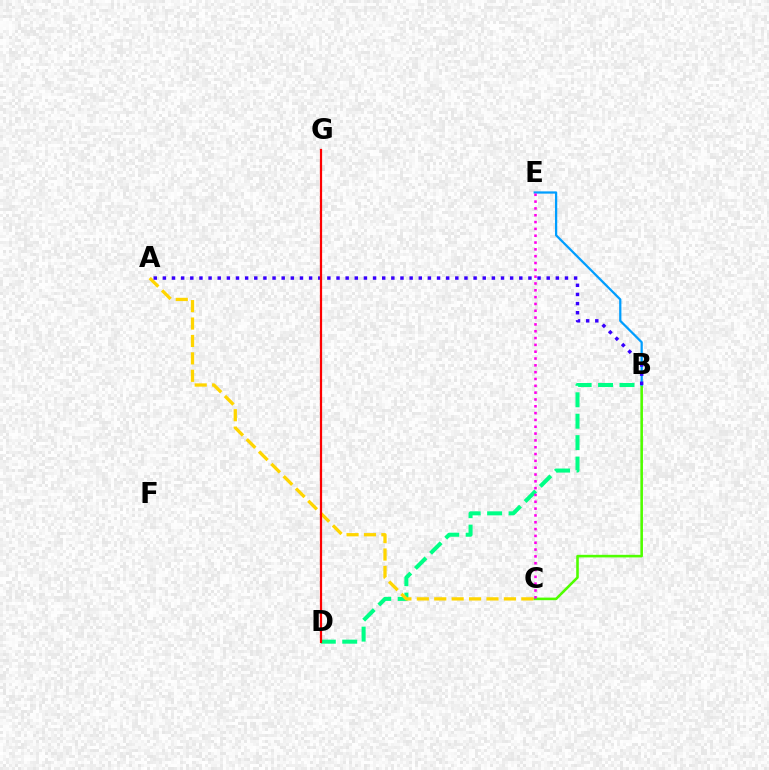{('B', 'D'): [{'color': '#00ff86', 'line_style': 'dashed', 'thickness': 2.91}], ('B', 'C'): [{'color': '#4fff00', 'line_style': 'solid', 'thickness': 1.86}], ('B', 'E'): [{'color': '#009eff', 'line_style': 'solid', 'thickness': 1.62}], ('A', 'C'): [{'color': '#ffd500', 'line_style': 'dashed', 'thickness': 2.37}], ('C', 'E'): [{'color': '#ff00ed', 'line_style': 'dotted', 'thickness': 1.85}], ('A', 'B'): [{'color': '#3700ff', 'line_style': 'dotted', 'thickness': 2.48}], ('D', 'G'): [{'color': '#ff0000', 'line_style': 'solid', 'thickness': 1.6}]}